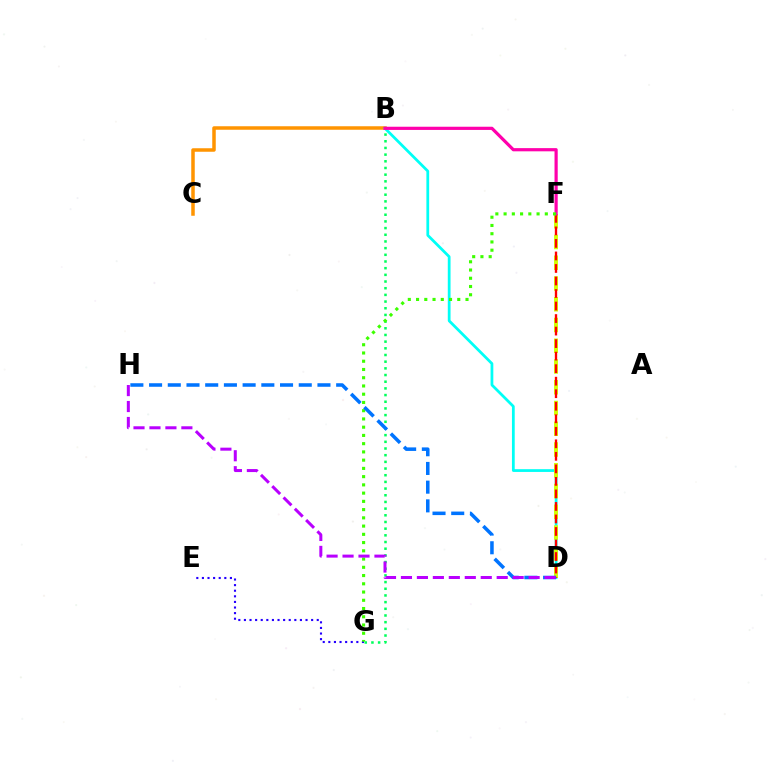{('E', 'G'): [{'color': '#2500ff', 'line_style': 'dotted', 'thickness': 1.52}], ('B', 'C'): [{'color': '#ff9400', 'line_style': 'solid', 'thickness': 2.53}], ('B', 'D'): [{'color': '#00fff6', 'line_style': 'solid', 'thickness': 1.99}], ('D', 'F'): [{'color': '#d1ff00', 'line_style': 'dashed', 'thickness': 2.82}, {'color': '#ff0000', 'line_style': 'dashed', 'thickness': 1.7}], ('B', 'G'): [{'color': '#00ff5c', 'line_style': 'dotted', 'thickness': 1.81}], ('B', 'F'): [{'color': '#ff00ac', 'line_style': 'solid', 'thickness': 2.3}], ('F', 'G'): [{'color': '#3dff00', 'line_style': 'dotted', 'thickness': 2.24}], ('D', 'H'): [{'color': '#0074ff', 'line_style': 'dashed', 'thickness': 2.54}, {'color': '#b900ff', 'line_style': 'dashed', 'thickness': 2.17}]}